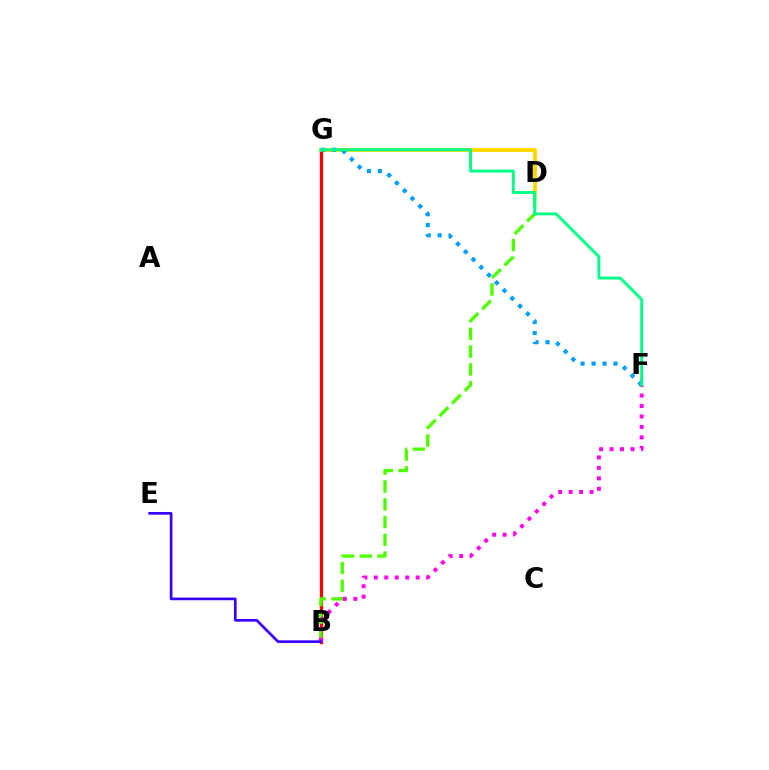{('B', 'G'): [{'color': '#ff0000', 'line_style': 'solid', 'thickness': 2.38}], ('B', 'D'): [{'color': '#4fff00', 'line_style': 'dashed', 'thickness': 2.41}], ('B', 'F'): [{'color': '#ff00ed', 'line_style': 'dotted', 'thickness': 2.84}], ('B', 'E'): [{'color': '#3700ff', 'line_style': 'solid', 'thickness': 1.93}], ('D', 'G'): [{'color': '#ffd500', 'line_style': 'solid', 'thickness': 2.76}], ('F', 'G'): [{'color': '#009eff', 'line_style': 'dotted', 'thickness': 2.98}, {'color': '#00ff86', 'line_style': 'solid', 'thickness': 2.09}]}